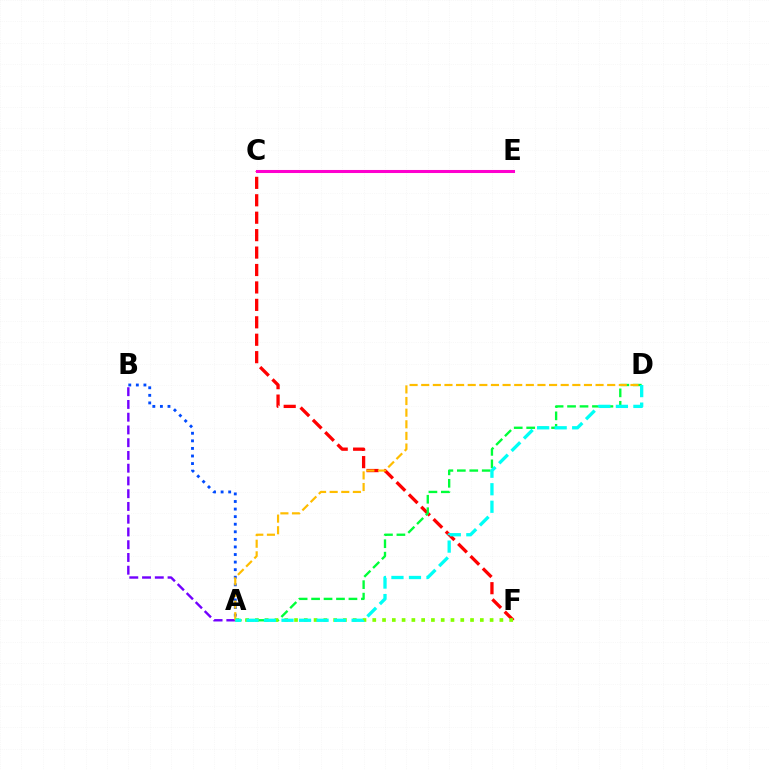{('C', 'F'): [{'color': '#ff0000', 'line_style': 'dashed', 'thickness': 2.37}], ('A', 'B'): [{'color': '#004bff', 'line_style': 'dotted', 'thickness': 2.06}, {'color': '#7200ff', 'line_style': 'dashed', 'thickness': 1.73}], ('A', 'D'): [{'color': '#00ff39', 'line_style': 'dashed', 'thickness': 1.69}, {'color': '#ffbd00', 'line_style': 'dashed', 'thickness': 1.58}, {'color': '#00fff6', 'line_style': 'dashed', 'thickness': 2.38}], ('A', 'F'): [{'color': '#84ff00', 'line_style': 'dotted', 'thickness': 2.66}], ('C', 'E'): [{'color': '#ff00cf', 'line_style': 'solid', 'thickness': 2.2}]}